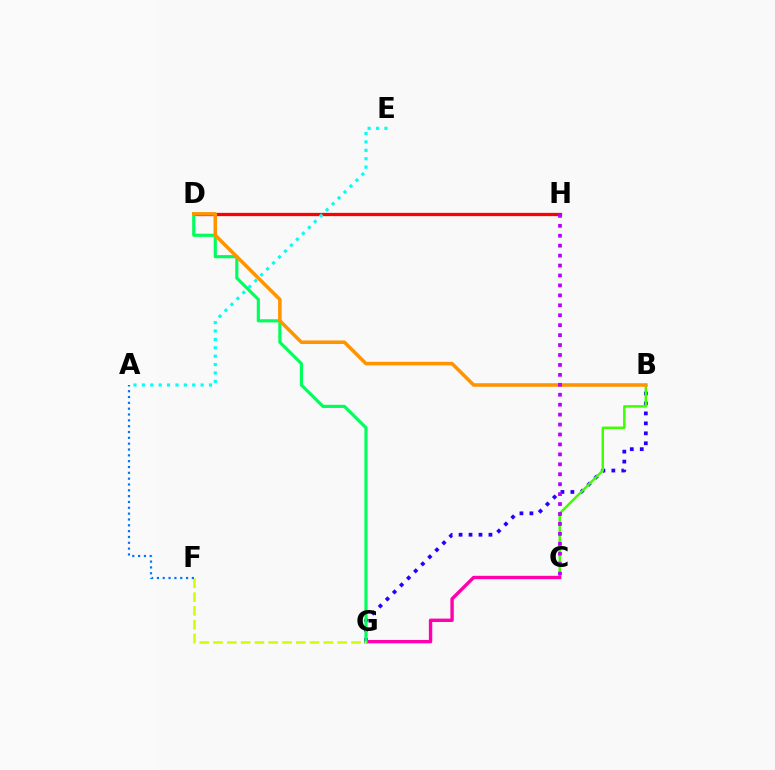{('B', 'G'): [{'color': '#2500ff', 'line_style': 'dotted', 'thickness': 2.71}], ('B', 'C'): [{'color': '#3dff00', 'line_style': 'solid', 'thickness': 1.77}], ('C', 'G'): [{'color': '#ff00ac', 'line_style': 'solid', 'thickness': 2.44}], ('D', 'H'): [{'color': '#ff0000', 'line_style': 'solid', 'thickness': 2.35}], ('D', 'G'): [{'color': '#00ff5c', 'line_style': 'solid', 'thickness': 2.27}], ('F', 'G'): [{'color': '#d1ff00', 'line_style': 'dashed', 'thickness': 1.87}], ('A', 'F'): [{'color': '#0074ff', 'line_style': 'dotted', 'thickness': 1.58}], ('A', 'E'): [{'color': '#00fff6', 'line_style': 'dotted', 'thickness': 2.28}], ('B', 'D'): [{'color': '#ff9400', 'line_style': 'solid', 'thickness': 2.55}], ('C', 'H'): [{'color': '#b900ff', 'line_style': 'dotted', 'thickness': 2.7}]}